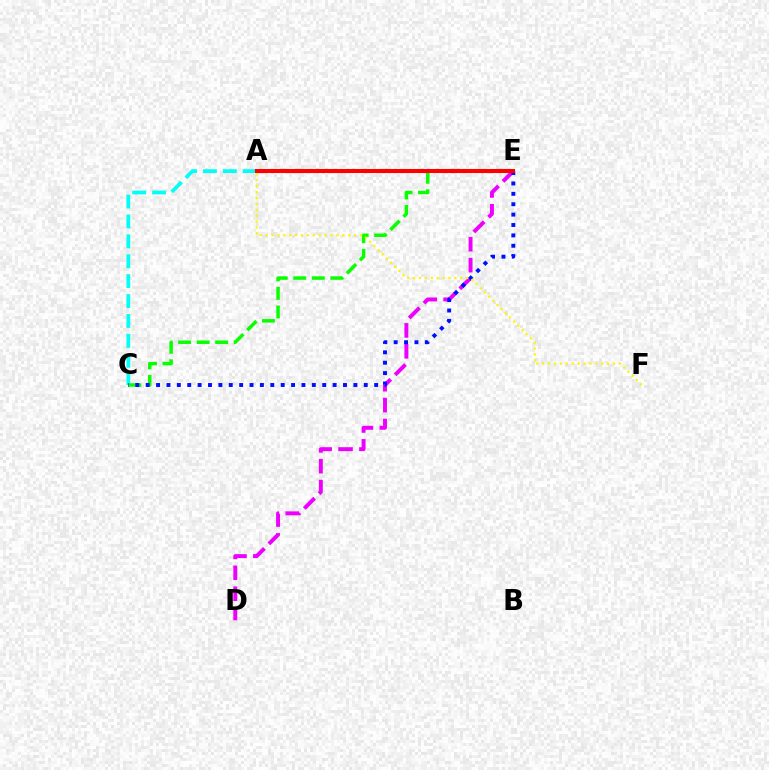{('A', 'C'): [{'color': '#00fff6', 'line_style': 'dashed', 'thickness': 2.7}], ('C', 'E'): [{'color': '#08ff00', 'line_style': 'dashed', 'thickness': 2.52}, {'color': '#0010ff', 'line_style': 'dotted', 'thickness': 2.82}], ('D', 'E'): [{'color': '#ee00ff', 'line_style': 'dashed', 'thickness': 2.84}], ('A', 'F'): [{'color': '#fcf500', 'line_style': 'dotted', 'thickness': 1.6}], ('A', 'E'): [{'color': '#ff0000', 'line_style': 'solid', 'thickness': 2.93}]}